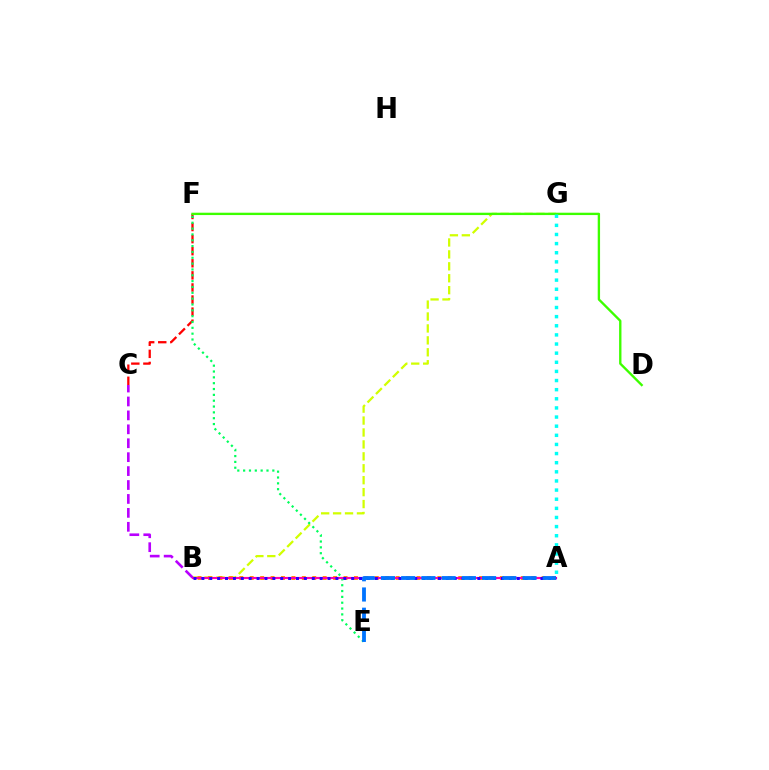{('C', 'F'): [{'color': '#ff0000', 'line_style': 'dashed', 'thickness': 1.64}], ('B', 'G'): [{'color': '#d1ff00', 'line_style': 'dashed', 'thickness': 1.62}], ('A', 'B'): [{'color': '#ff9400', 'line_style': 'dotted', 'thickness': 2.83}, {'color': '#ff00ac', 'line_style': 'solid', 'thickness': 1.56}, {'color': '#2500ff', 'line_style': 'dotted', 'thickness': 2.14}], ('E', 'F'): [{'color': '#00ff5c', 'line_style': 'dotted', 'thickness': 1.59}], ('D', 'F'): [{'color': '#3dff00', 'line_style': 'solid', 'thickness': 1.7}], ('A', 'E'): [{'color': '#0074ff', 'line_style': 'dashed', 'thickness': 2.75}], ('B', 'C'): [{'color': '#b900ff', 'line_style': 'dashed', 'thickness': 1.89}], ('A', 'G'): [{'color': '#00fff6', 'line_style': 'dotted', 'thickness': 2.48}]}